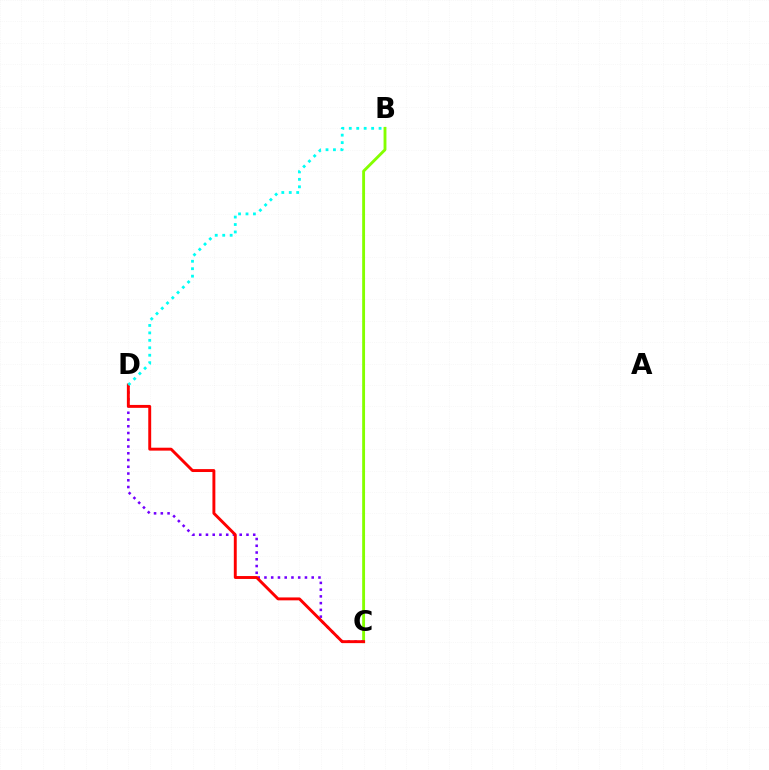{('B', 'C'): [{'color': '#84ff00', 'line_style': 'solid', 'thickness': 2.07}], ('C', 'D'): [{'color': '#7200ff', 'line_style': 'dotted', 'thickness': 1.83}, {'color': '#ff0000', 'line_style': 'solid', 'thickness': 2.1}], ('B', 'D'): [{'color': '#00fff6', 'line_style': 'dotted', 'thickness': 2.02}]}